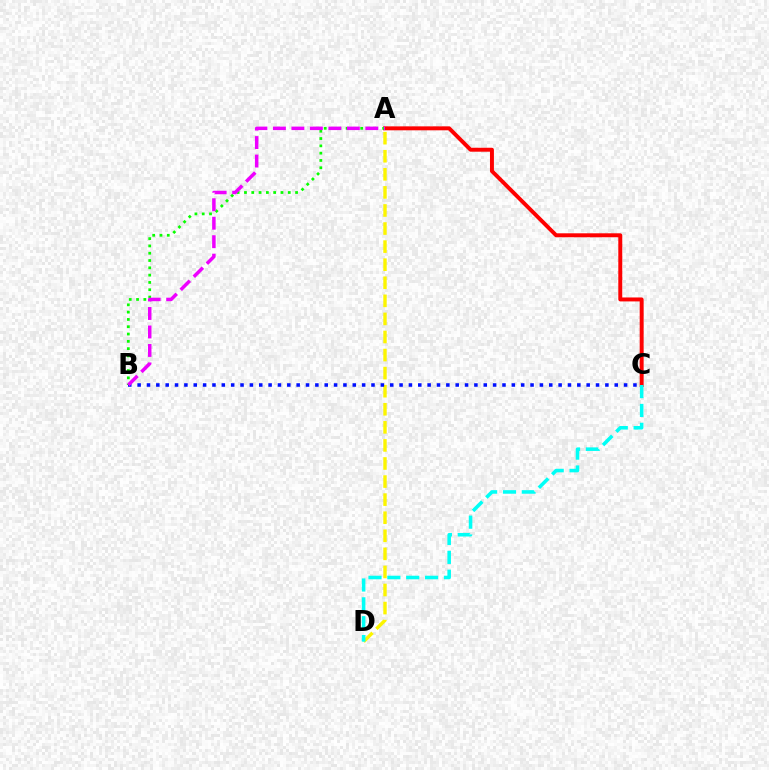{('A', 'C'): [{'color': '#ff0000', 'line_style': 'solid', 'thickness': 2.84}], ('A', 'D'): [{'color': '#fcf500', 'line_style': 'dashed', 'thickness': 2.46}], ('A', 'B'): [{'color': '#08ff00', 'line_style': 'dotted', 'thickness': 1.98}, {'color': '#ee00ff', 'line_style': 'dashed', 'thickness': 2.51}], ('B', 'C'): [{'color': '#0010ff', 'line_style': 'dotted', 'thickness': 2.54}], ('C', 'D'): [{'color': '#00fff6', 'line_style': 'dashed', 'thickness': 2.56}]}